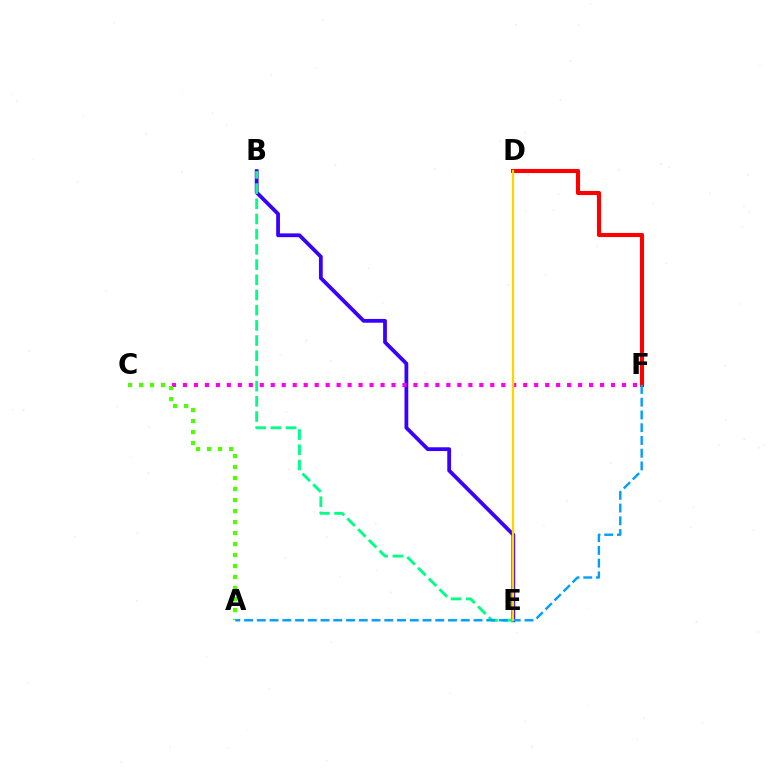{('B', 'E'): [{'color': '#3700ff', 'line_style': 'solid', 'thickness': 2.72}, {'color': '#00ff86', 'line_style': 'dashed', 'thickness': 2.06}], ('C', 'F'): [{'color': '#ff00ed', 'line_style': 'dotted', 'thickness': 2.98}], ('A', 'C'): [{'color': '#4fff00', 'line_style': 'dotted', 'thickness': 2.99}], ('D', 'F'): [{'color': '#ff0000', 'line_style': 'solid', 'thickness': 2.96}], ('A', 'F'): [{'color': '#009eff', 'line_style': 'dashed', 'thickness': 1.73}], ('D', 'E'): [{'color': '#ffd500', 'line_style': 'solid', 'thickness': 1.64}]}